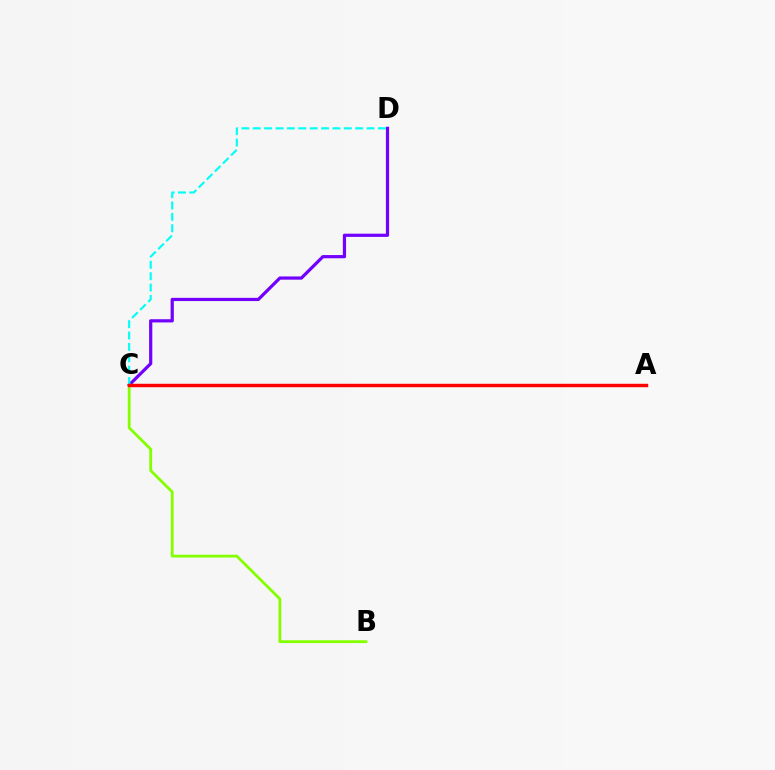{('C', 'D'): [{'color': '#7200ff', 'line_style': 'solid', 'thickness': 2.31}, {'color': '#00fff6', 'line_style': 'dashed', 'thickness': 1.55}], ('B', 'C'): [{'color': '#84ff00', 'line_style': 'solid', 'thickness': 2.01}], ('A', 'C'): [{'color': '#ff0000', 'line_style': 'solid', 'thickness': 2.48}]}